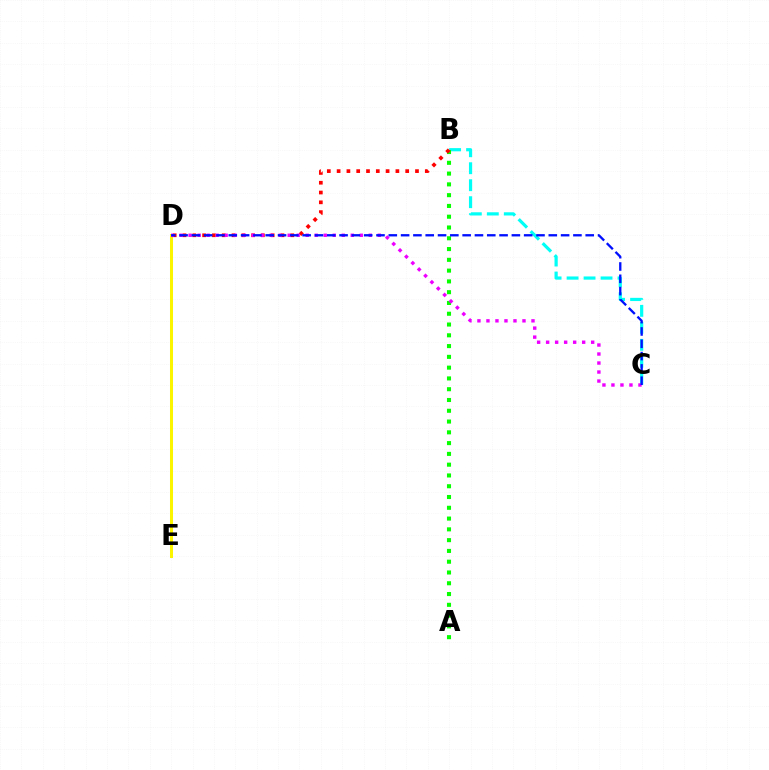{('D', 'E'): [{'color': '#fcf500', 'line_style': 'solid', 'thickness': 2.17}], ('B', 'C'): [{'color': '#00fff6', 'line_style': 'dashed', 'thickness': 2.31}], ('A', 'B'): [{'color': '#08ff00', 'line_style': 'dotted', 'thickness': 2.93}], ('B', 'D'): [{'color': '#ff0000', 'line_style': 'dotted', 'thickness': 2.66}], ('C', 'D'): [{'color': '#ee00ff', 'line_style': 'dotted', 'thickness': 2.45}, {'color': '#0010ff', 'line_style': 'dashed', 'thickness': 1.67}]}